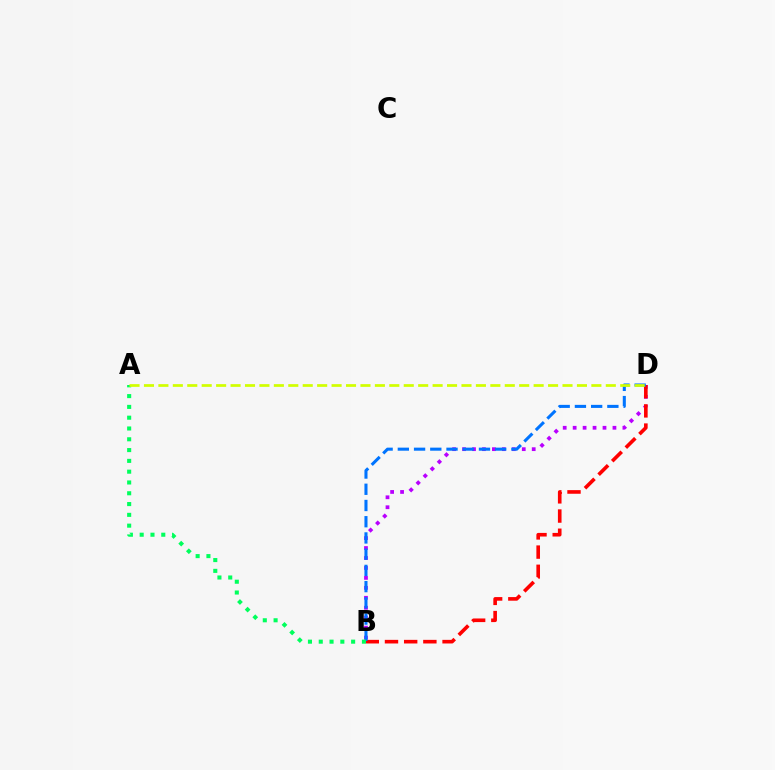{('B', 'D'): [{'color': '#b900ff', 'line_style': 'dotted', 'thickness': 2.7}, {'color': '#ff0000', 'line_style': 'dashed', 'thickness': 2.61}, {'color': '#0074ff', 'line_style': 'dashed', 'thickness': 2.2}], ('A', 'B'): [{'color': '#00ff5c', 'line_style': 'dotted', 'thickness': 2.93}], ('A', 'D'): [{'color': '#d1ff00', 'line_style': 'dashed', 'thickness': 1.96}]}